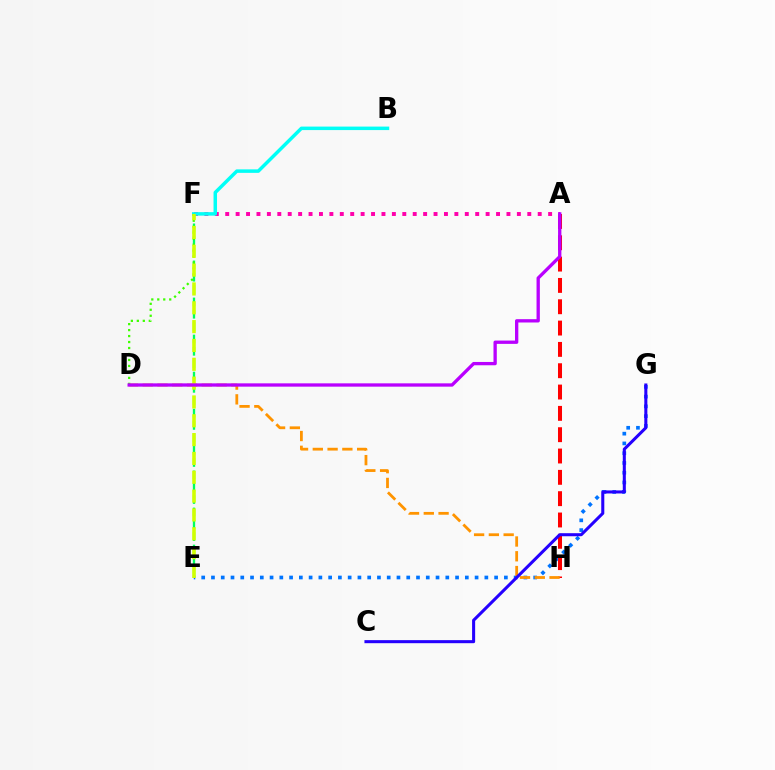{('E', 'G'): [{'color': '#0074ff', 'line_style': 'dotted', 'thickness': 2.65}], ('A', 'H'): [{'color': '#ff0000', 'line_style': 'dashed', 'thickness': 2.9}], ('A', 'F'): [{'color': '#ff00ac', 'line_style': 'dotted', 'thickness': 2.83}], ('D', 'H'): [{'color': '#ff9400', 'line_style': 'dashed', 'thickness': 2.01}], ('C', 'G'): [{'color': '#2500ff', 'line_style': 'solid', 'thickness': 2.2}], ('E', 'F'): [{'color': '#00ff5c', 'line_style': 'dashed', 'thickness': 1.68}, {'color': '#d1ff00', 'line_style': 'dashed', 'thickness': 2.56}], ('B', 'F'): [{'color': '#00fff6', 'line_style': 'solid', 'thickness': 2.51}], ('D', 'F'): [{'color': '#3dff00', 'line_style': 'dotted', 'thickness': 1.62}], ('A', 'D'): [{'color': '#b900ff', 'line_style': 'solid', 'thickness': 2.38}]}